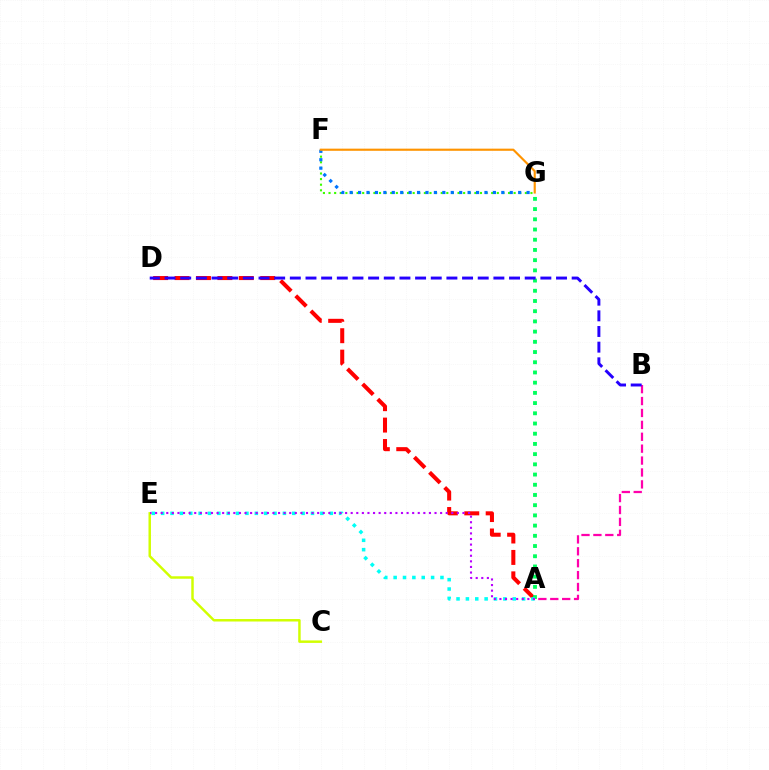{('C', 'E'): [{'color': '#d1ff00', 'line_style': 'solid', 'thickness': 1.78}], ('A', 'D'): [{'color': '#ff0000', 'line_style': 'dashed', 'thickness': 2.91}], ('A', 'B'): [{'color': '#ff00ac', 'line_style': 'dashed', 'thickness': 1.62}], ('A', 'G'): [{'color': '#00ff5c', 'line_style': 'dotted', 'thickness': 2.77}], ('B', 'D'): [{'color': '#2500ff', 'line_style': 'dashed', 'thickness': 2.13}], ('F', 'G'): [{'color': '#3dff00', 'line_style': 'dotted', 'thickness': 1.52}, {'color': '#0074ff', 'line_style': 'dotted', 'thickness': 2.29}, {'color': '#ff9400', 'line_style': 'solid', 'thickness': 1.54}], ('A', 'E'): [{'color': '#00fff6', 'line_style': 'dotted', 'thickness': 2.54}, {'color': '#b900ff', 'line_style': 'dotted', 'thickness': 1.52}]}